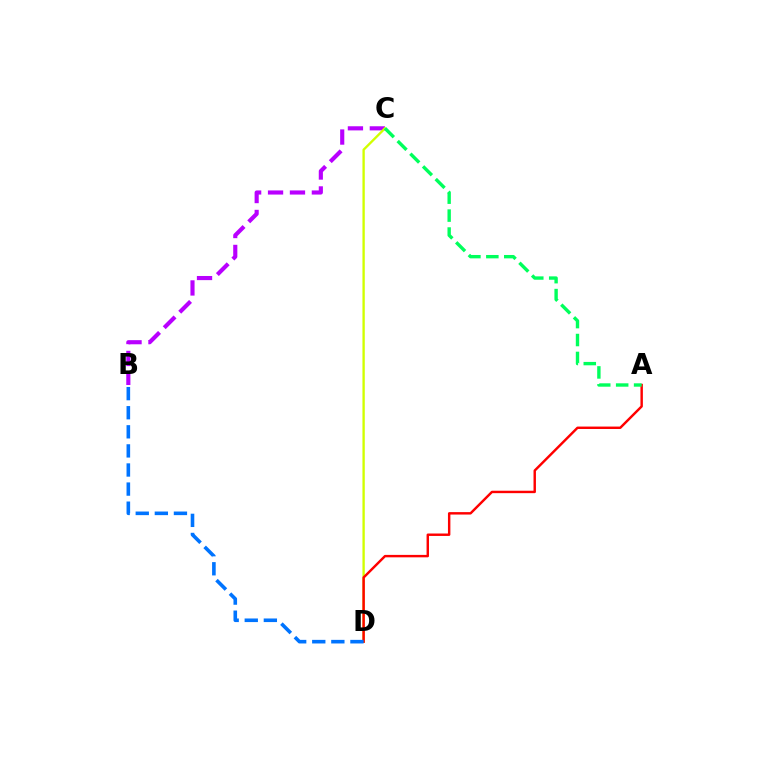{('B', 'C'): [{'color': '#b900ff', 'line_style': 'dashed', 'thickness': 2.98}], ('C', 'D'): [{'color': '#d1ff00', 'line_style': 'solid', 'thickness': 1.69}], ('A', 'D'): [{'color': '#ff0000', 'line_style': 'solid', 'thickness': 1.75}], ('B', 'D'): [{'color': '#0074ff', 'line_style': 'dashed', 'thickness': 2.59}], ('A', 'C'): [{'color': '#00ff5c', 'line_style': 'dashed', 'thickness': 2.44}]}